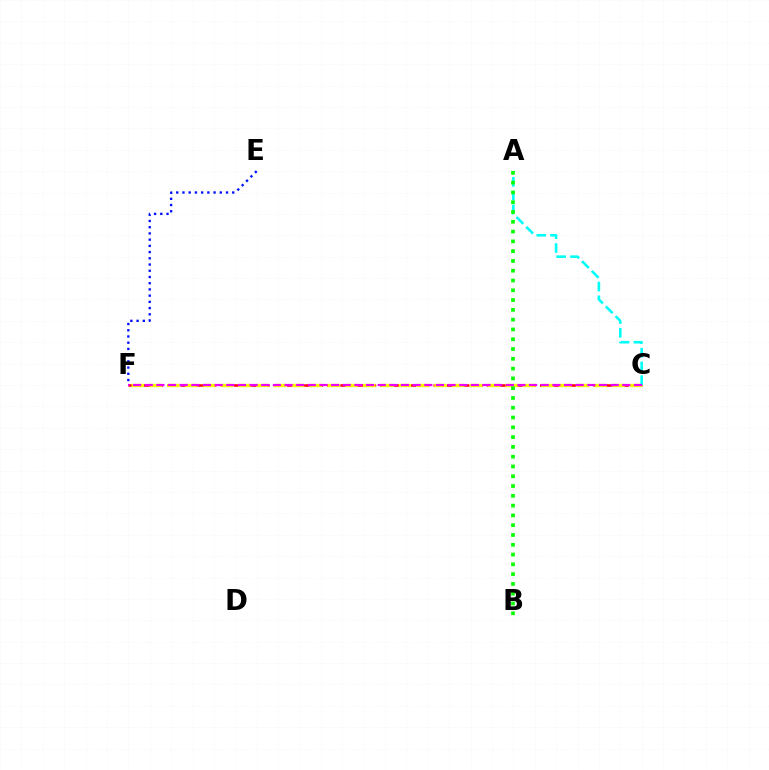{('C', 'F'): [{'color': '#ff0000', 'line_style': 'dashed', 'thickness': 1.81}, {'color': '#fcf500', 'line_style': 'dashed', 'thickness': 2.42}, {'color': '#ee00ff', 'line_style': 'dashed', 'thickness': 1.58}], ('A', 'C'): [{'color': '#00fff6', 'line_style': 'dashed', 'thickness': 1.87}], ('A', 'B'): [{'color': '#08ff00', 'line_style': 'dotted', 'thickness': 2.66}], ('E', 'F'): [{'color': '#0010ff', 'line_style': 'dotted', 'thickness': 1.69}]}